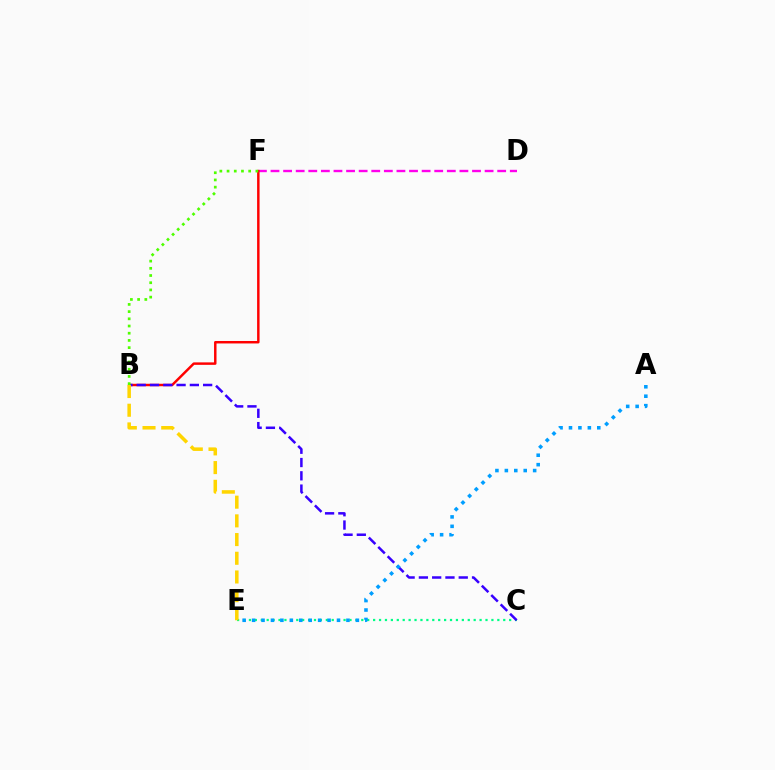{('C', 'E'): [{'color': '#00ff86', 'line_style': 'dotted', 'thickness': 1.61}], ('D', 'F'): [{'color': '#ff00ed', 'line_style': 'dashed', 'thickness': 1.71}], ('B', 'F'): [{'color': '#ff0000', 'line_style': 'solid', 'thickness': 1.77}, {'color': '#4fff00', 'line_style': 'dotted', 'thickness': 1.96}], ('B', 'C'): [{'color': '#3700ff', 'line_style': 'dashed', 'thickness': 1.8}], ('B', 'E'): [{'color': '#ffd500', 'line_style': 'dashed', 'thickness': 2.54}], ('A', 'E'): [{'color': '#009eff', 'line_style': 'dotted', 'thickness': 2.56}]}